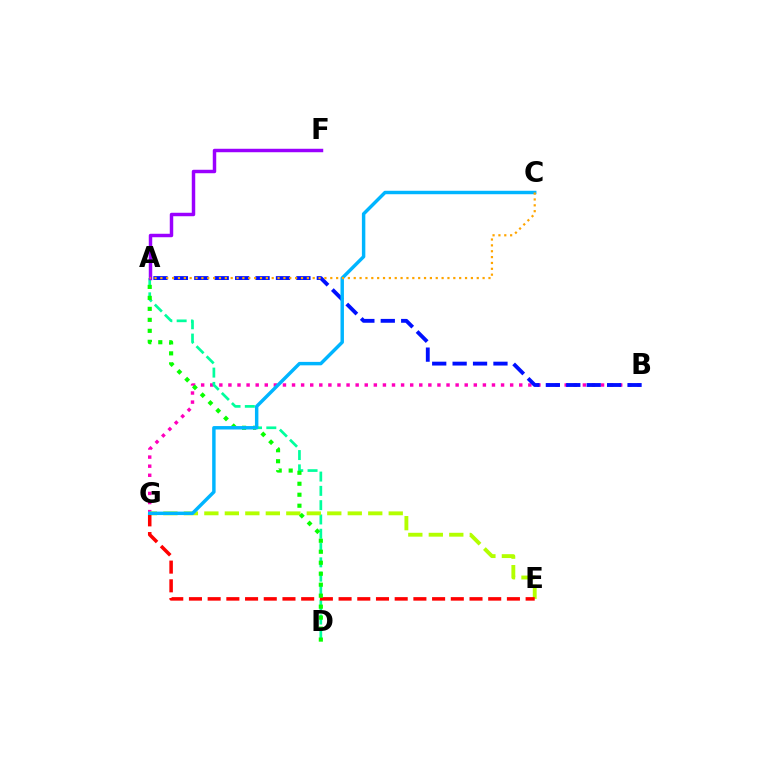{('B', 'G'): [{'color': '#ff00bd', 'line_style': 'dotted', 'thickness': 2.47}], ('A', 'D'): [{'color': '#00ff9d', 'line_style': 'dashed', 'thickness': 1.94}, {'color': '#08ff00', 'line_style': 'dotted', 'thickness': 2.98}], ('A', 'B'): [{'color': '#0010ff', 'line_style': 'dashed', 'thickness': 2.77}], ('E', 'G'): [{'color': '#b3ff00', 'line_style': 'dashed', 'thickness': 2.78}, {'color': '#ff0000', 'line_style': 'dashed', 'thickness': 2.54}], ('C', 'G'): [{'color': '#00b5ff', 'line_style': 'solid', 'thickness': 2.48}], ('A', 'F'): [{'color': '#9b00ff', 'line_style': 'solid', 'thickness': 2.49}], ('A', 'C'): [{'color': '#ffa500', 'line_style': 'dotted', 'thickness': 1.59}]}